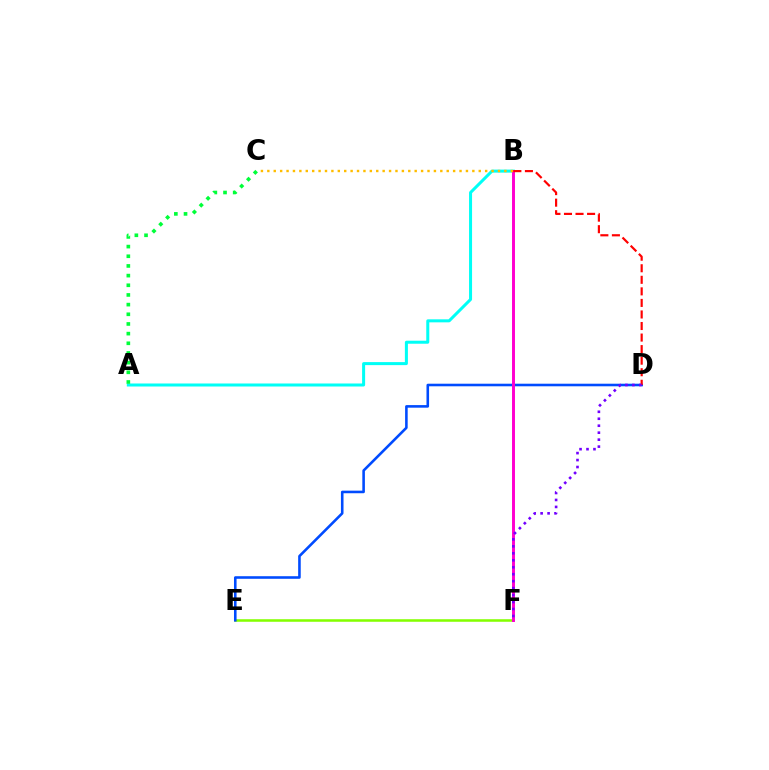{('A', 'B'): [{'color': '#00fff6', 'line_style': 'solid', 'thickness': 2.17}], ('E', 'F'): [{'color': '#84ff00', 'line_style': 'solid', 'thickness': 1.83}], ('D', 'E'): [{'color': '#004bff', 'line_style': 'solid', 'thickness': 1.86}], ('B', 'F'): [{'color': '#ff00cf', 'line_style': 'solid', 'thickness': 2.12}], ('A', 'C'): [{'color': '#00ff39', 'line_style': 'dotted', 'thickness': 2.63}], ('B', 'D'): [{'color': '#ff0000', 'line_style': 'dashed', 'thickness': 1.57}], ('B', 'C'): [{'color': '#ffbd00', 'line_style': 'dotted', 'thickness': 1.74}], ('D', 'F'): [{'color': '#7200ff', 'line_style': 'dotted', 'thickness': 1.89}]}